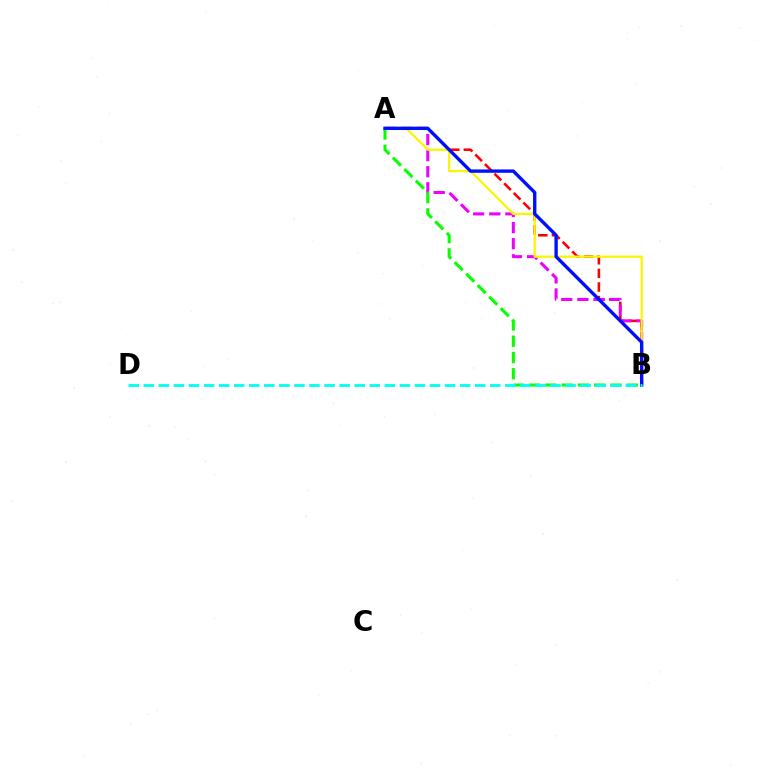{('A', 'B'): [{'color': '#ff0000', 'line_style': 'dashed', 'thickness': 1.85}, {'color': '#ee00ff', 'line_style': 'dashed', 'thickness': 2.19}, {'color': '#fcf500', 'line_style': 'solid', 'thickness': 1.62}, {'color': '#08ff00', 'line_style': 'dashed', 'thickness': 2.21}, {'color': '#0010ff', 'line_style': 'solid', 'thickness': 2.42}], ('B', 'D'): [{'color': '#00fff6', 'line_style': 'dashed', 'thickness': 2.05}]}